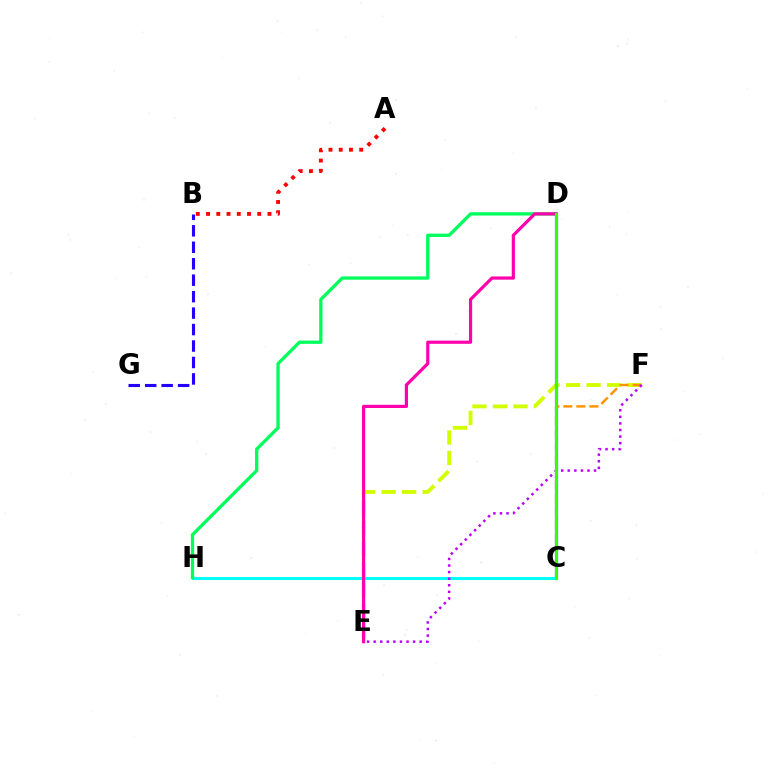{('B', 'G'): [{'color': '#2500ff', 'line_style': 'dashed', 'thickness': 2.24}], ('E', 'F'): [{'color': '#d1ff00', 'line_style': 'dashed', 'thickness': 2.78}, {'color': '#b900ff', 'line_style': 'dotted', 'thickness': 1.79}], ('A', 'B'): [{'color': '#ff0000', 'line_style': 'dotted', 'thickness': 2.78}], ('C', 'F'): [{'color': '#ff9400', 'line_style': 'dashed', 'thickness': 1.77}], ('C', 'D'): [{'color': '#0074ff', 'line_style': 'solid', 'thickness': 2.3}, {'color': '#3dff00', 'line_style': 'solid', 'thickness': 2.08}], ('C', 'H'): [{'color': '#00fff6', 'line_style': 'solid', 'thickness': 2.17}], ('D', 'H'): [{'color': '#00ff5c', 'line_style': 'solid', 'thickness': 2.38}], ('D', 'E'): [{'color': '#ff00ac', 'line_style': 'solid', 'thickness': 2.29}]}